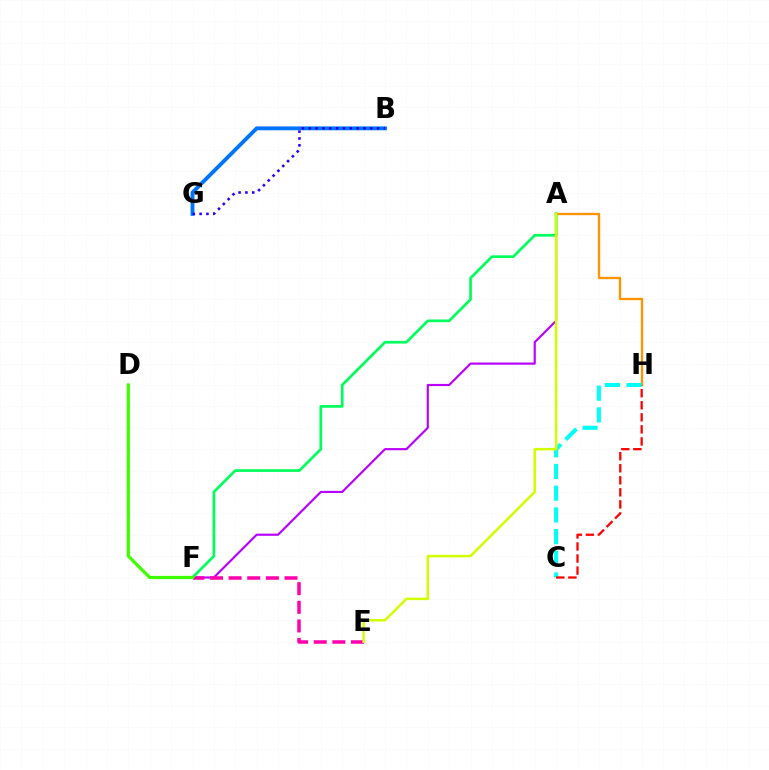{('A', 'H'): [{'color': '#ff9400', 'line_style': 'solid', 'thickness': 1.67}], ('A', 'F'): [{'color': '#b900ff', 'line_style': 'solid', 'thickness': 1.56}, {'color': '#00ff5c', 'line_style': 'solid', 'thickness': 1.95}], ('B', 'G'): [{'color': '#0074ff', 'line_style': 'solid', 'thickness': 2.78}, {'color': '#2500ff', 'line_style': 'dotted', 'thickness': 1.86}], ('E', 'F'): [{'color': '#ff00ac', 'line_style': 'dashed', 'thickness': 2.53}], ('C', 'H'): [{'color': '#00fff6', 'line_style': 'dashed', 'thickness': 2.95}, {'color': '#ff0000', 'line_style': 'dashed', 'thickness': 1.64}], ('A', 'E'): [{'color': '#d1ff00', 'line_style': 'solid', 'thickness': 1.81}], ('D', 'F'): [{'color': '#3dff00', 'line_style': 'solid', 'thickness': 2.34}]}